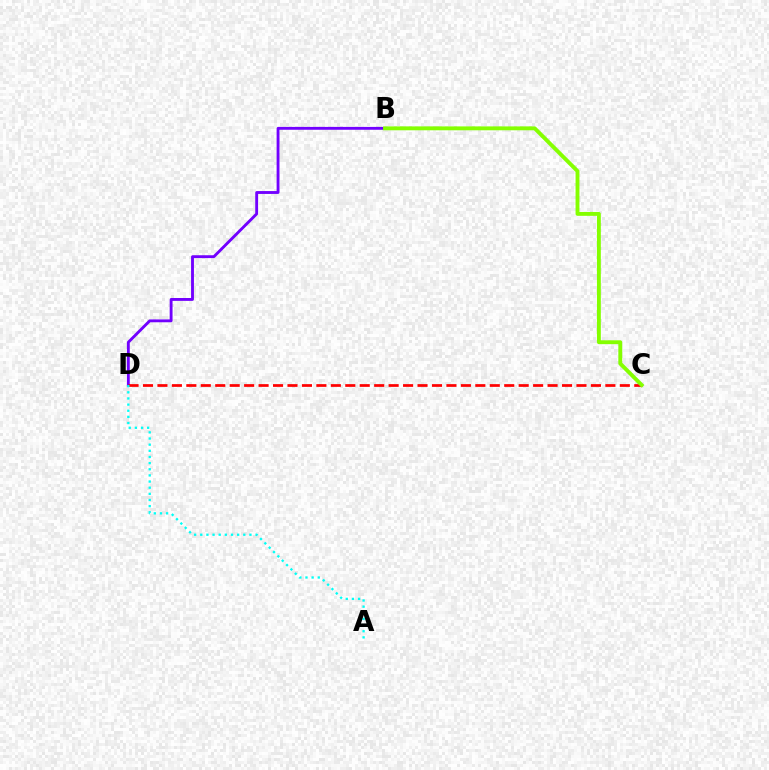{('B', 'D'): [{'color': '#7200ff', 'line_style': 'solid', 'thickness': 2.06}], ('C', 'D'): [{'color': '#ff0000', 'line_style': 'dashed', 'thickness': 1.96}], ('A', 'D'): [{'color': '#00fff6', 'line_style': 'dotted', 'thickness': 1.67}], ('B', 'C'): [{'color': '#84ff00', 'line_style': 'solid', 'thickness': 2.8}]}